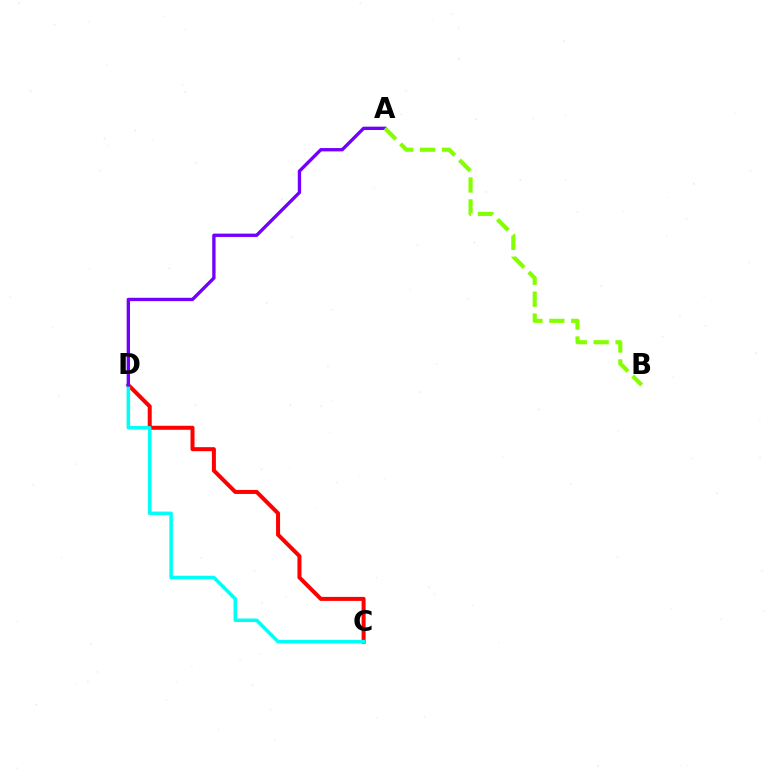{('C', 'D'): [{'color': '#ff0000', 'line_style': 'solid', 'thickness': 2.88}, {'color': '#00fff6', 'line_style': 'solid', 'thickness': 2.53}], ('A', 'D'): [{'color': '#7200ff', 'line_style': 'solid', 'thickness': 2.4}], ('A', 'B'): [{'color': '#84ff00', 'line_style': 'dashed', 'thickness': 2.97}]}